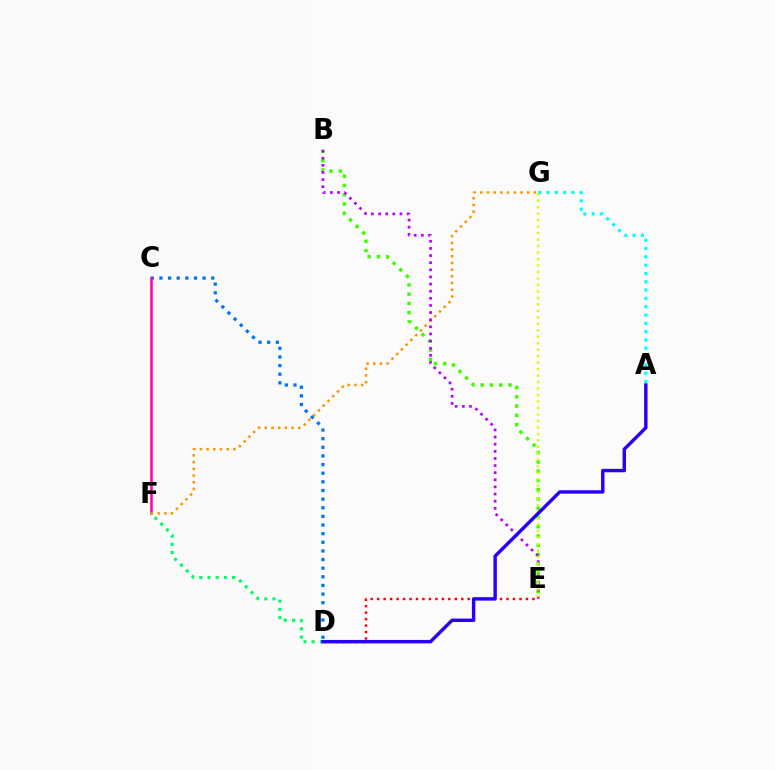{('B', 'E'): [{'color': '#3dff00', 'line_style': 'dotted', 'thickness': 2.52}, {'color': '#b900ff', 'line_style': 'dotted', 'thickness': 1.94}], ('C', 'D'): [{'color': '#0074ff', 'line_style': 'dotted', 'thickness': 2.35}], ('C', 'F'): [{'color': '#ff00ac', 'line_style': 'solid', 'thickness': 1.84}], ('F', 'G'): [{'color': '#ff9400', 'line_style': 'dotted', 'thickness': 1.82}], ('A', 'G'): [{'color': '#00fff6', 'line_style': 'dotted', 'thickness': 2.26}], ('D', 'E'): [{'color': '#ff0000', 'line_style': 'dotted', 'thickness': 1.76}], ('D', 'F'): [{'color': '#00ff5c', 'line_style': 'dotted', 'thickness': 2.23}], ('E', 'G'): [{'color': '#d1ff00', 'line_style': 'dotted', 'thickness': 1.76}], ('A', 'D'): [{'color': '#2500ff', 'line_style': 'solid', 'thickness': 2.46}]}